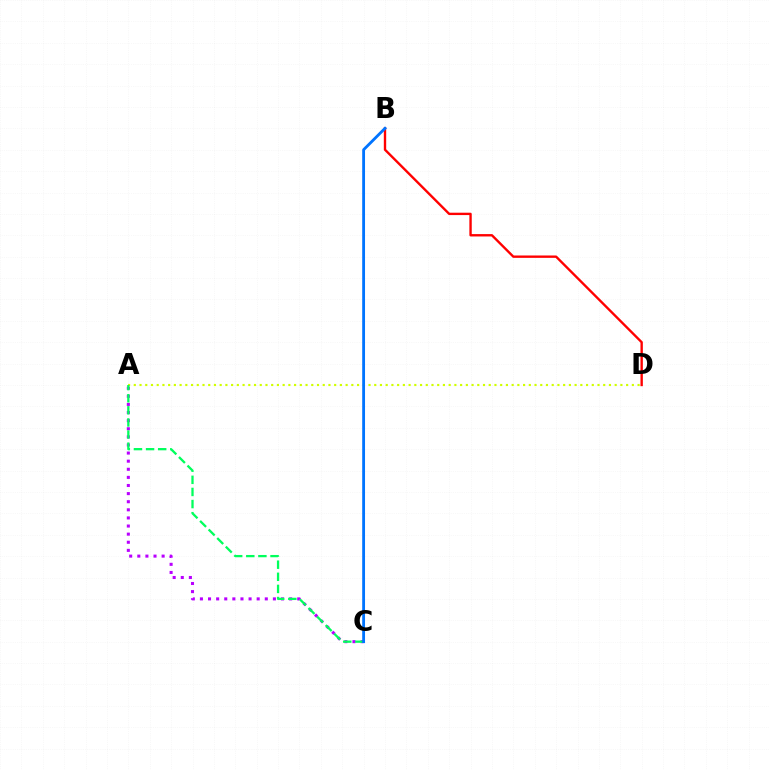{('A', 'D'): [{'color': '#d1ff00', 'line_style': 'dotted', 'thickness': 1.56}], ('A', 'C'): [{'color': '#b900ff', 'line_style': 'dotted', 'thickness': 2.2}, {'color': '#00ff5c', 'line_style': 'dashed', 'thickness': 1.65}], ('B', 'D'): [{'color': '#ff0000', 'line_style': 'solid', 'thickness': 1.71}], ('B', 'C'): [{'color': '#0074ff', 'line_style': 'solid', 'thickness': 2.03}]}